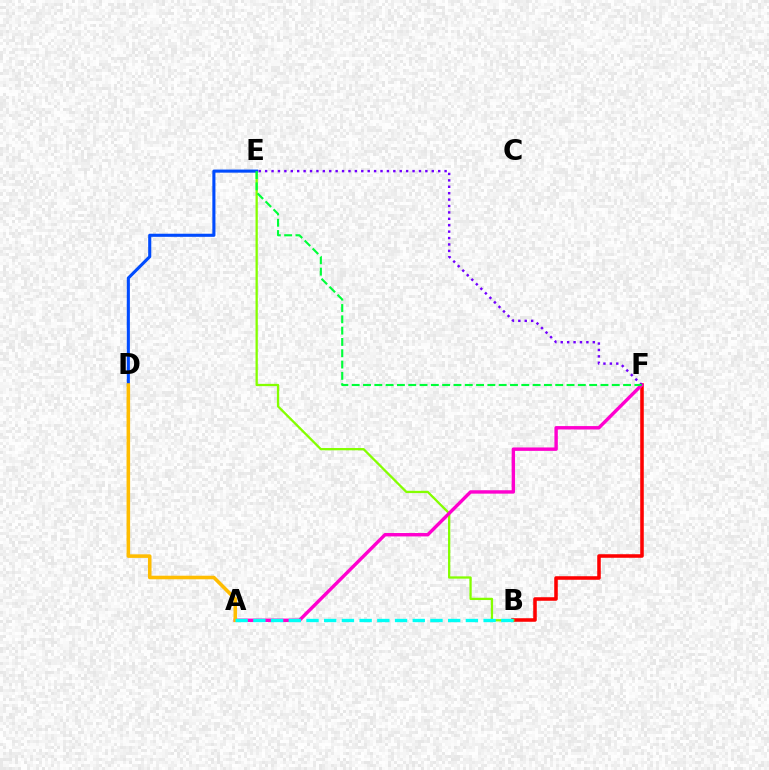{('B', 'F'): [{'color': '#ff0000', 'line_style': 'solid', 'thickness': 2.55}], ('B', 'E'): [{'color': '#84ff00', 'line_style': 'solid', 'thickness': 1.64}], ('A', 'F'): [{'color': '#ff00cf', 'line_style': 'solid', 'thickness': 2.45}], ('D', 'E'): [{'color': '#004bff', 'line_style': 'solid', 'thickness': 2.23}], ('A', 'D'): [{'color': '#ffbd00', 'line_style': 'solid', 'thickness': 2.56}], ('E', 'F'): [{'color': '#7200ff', 'line_style': 'dotted', 'thickness': 1.74}, {'color': '#00ff39', 'line_style': 'dashed', 'thickness': 1.54}], ('A', 'B'): [{'color': '#00fff6', 'line_style': 'dashed', 'thickness': 2.41}]}